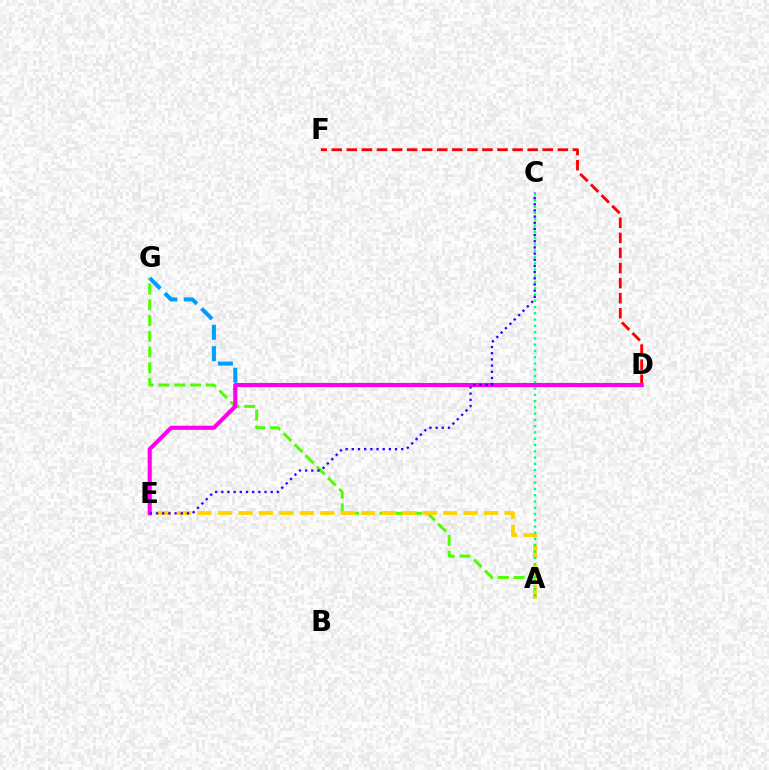{('A', 'G'): [{'color': '#4fff00', 'line_style': 'dashed', 'thickness': 2.14}], ('A', 'E'): [{'color': '#ffd500', 'line_style': 'dashed', 'thickness': 2.78}], ('D', 'G'): [{'color': '#009eff', 'line_style': 'dashed', 'thickness': 2.91}], ('A', 'C'): [{'color': '#00ff86', 'line_style': 'dotted', 'thickness': 1.7}], ('D', 'F'): [{'color': '#ff0000', 'line_style': 'dashed', 'thickness': 2.05}], ('D', 'E'): [{'color': '#ff00ed', 'line_style': 'solid', 'thickness': 2.94}], ('C', 'E'): [{'color': '#3700ff', 'line_style': 'dotted', 'thickness': 1.68}]}